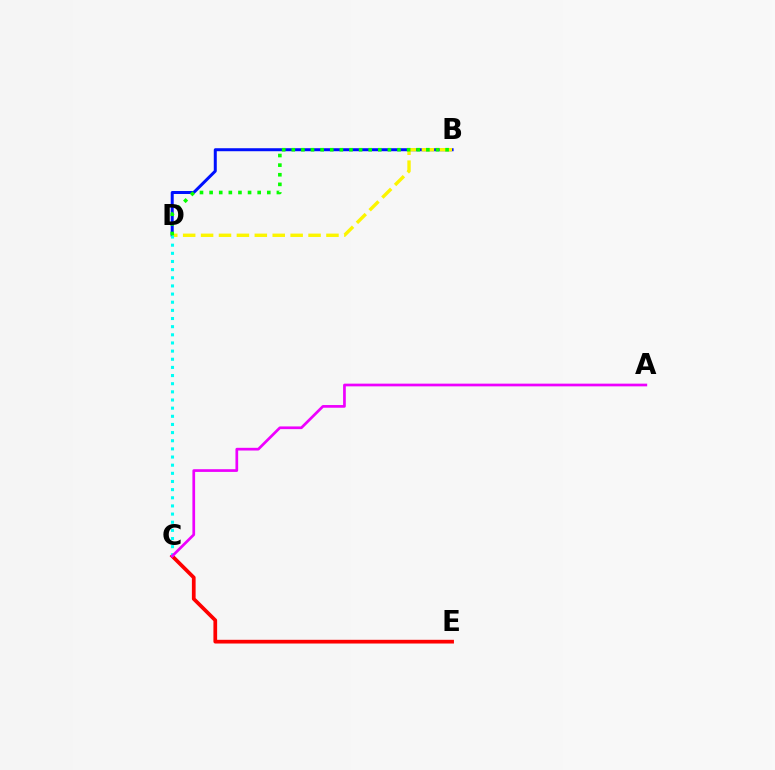{('C', 'E'): [{'color': '#ff0000', 'line_style': 'solid', 'thickness': 2.68}], ('B', 'D'): [{'color': '#0010ff', 'line_style': 'solid', 'thickness': 2.16}, {'color': '#fcf500', 'line_style': 'dashed', 'thickness': 2.43}, {'color': '#08ff00', 'line_style': 'dotted', 'thickness': 2.61}], ('C', 'D'): [{'color': '#00fff6', 'line_style': 'dotted', 'thickness': 2.21}], ('A', 'C'): [{'color': '#ee00ff', 'line_style': 'solid', 'thickness': 1.95}]}